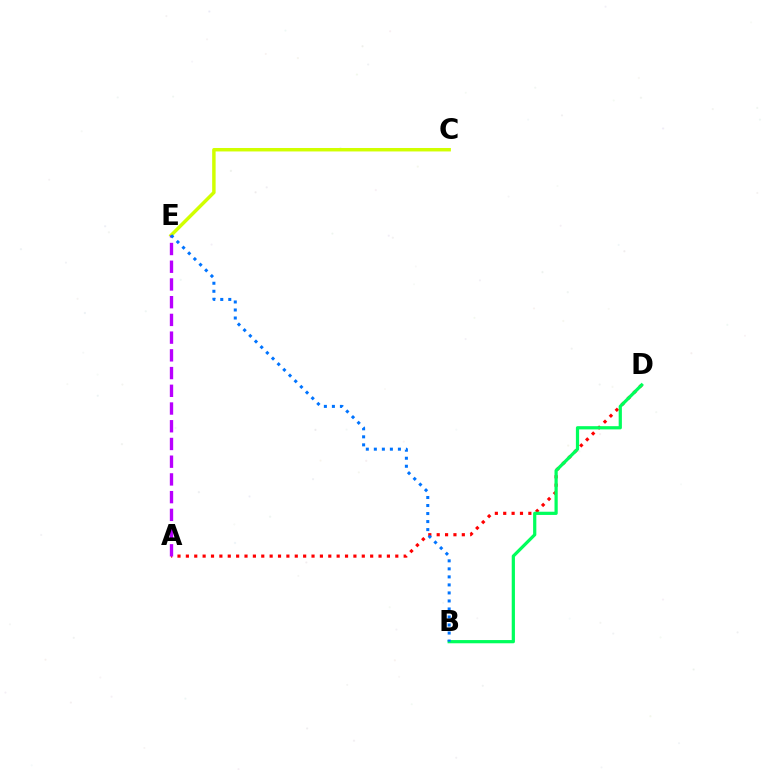{('C', 'E'): [{'color': '#d1ff00', 'line_style': 'solid', 'thickness': 2.49}], ('A', 'D'): [{'color': '#ff0000', 'line_style': 'dotted', 'thickness': 2.28}], ('B', 'D'): [{'color': '#00ff5c', 'line_style': 'solid', 'thickness': 2.32}], ('A', 'E'): [{'color': '#b900ff', 'line_style': 'dashed', 'thickness': 2.41}], ('B', 'E'): [{'color': '#0074ff', 'line_style': 'dotted', 'thickness': 2.18}]}